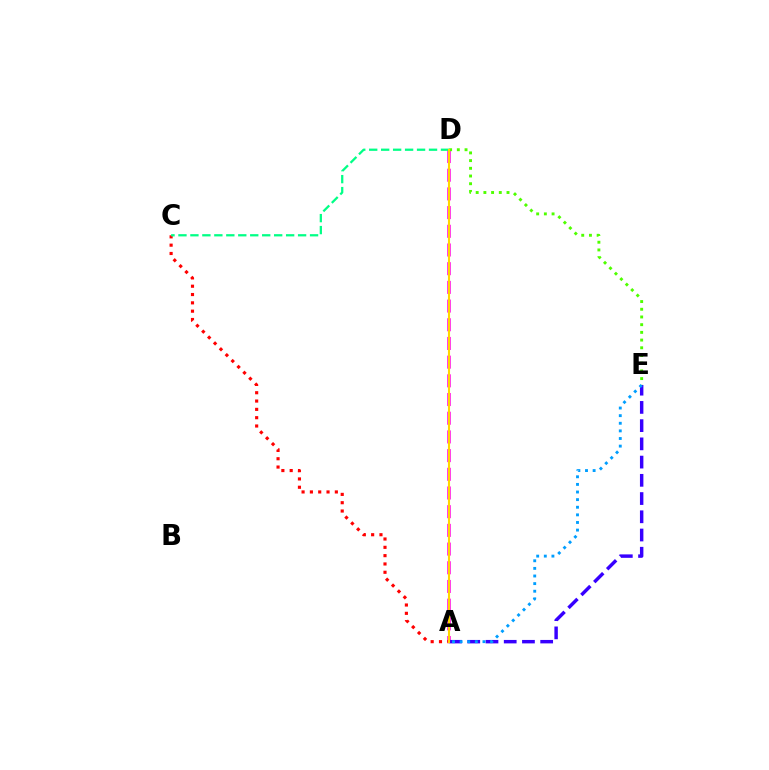{('A', 'D'): [{'color': '#ff00ed', 'line_style': 'dashed', 'thickness': 2.54}, {'color': '#ffd500', 'line_style': 'solid', 'thickness': 1.51}], ('A', 'E'): [{'color': '#3700ff', 'line_style': 'dashed', 'thickness': 2.48}, {'color': '#009eff', 'line_style': 'dotted', 'thickness': 2.07}], ('D', 'E'): [{'color': '#4fff00', 'line_style': 'dotted', 'thickness': 2.09}], ('A', 'C'): [{'color': '#ff0000', 'line_style': 'dotted', 'thickness': 2.26}], ('C', 'D'): [{'color': '#00ff86', 'line_style': 'dashed', 'thickness': 1.63}]}